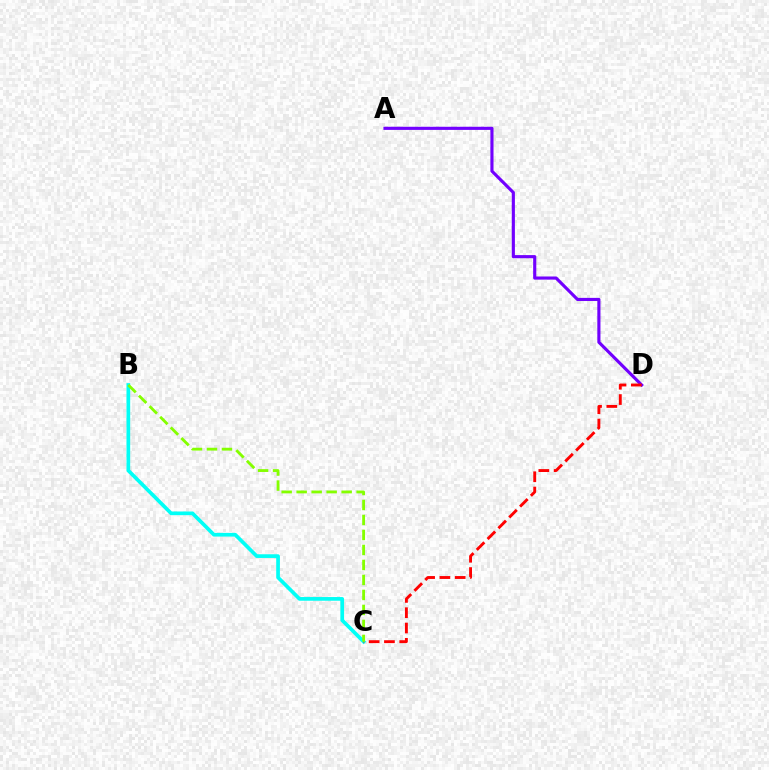{('A', 'D'): [{'color': '#7200ff', 'line_style': 'solid', 'thickness': 2.26}], ('B', 'C'): [{'color': '#00fff6', 'line_style': 'solid', 'thickness': 2.66}, {'color': '#84ff00', 'line_style': 'dashed', 'thickness': 2.04}], ('C', 'D'): [{'color': '#ff0000', 'line_style': 'dashed', 'thickness': 2.08}]}